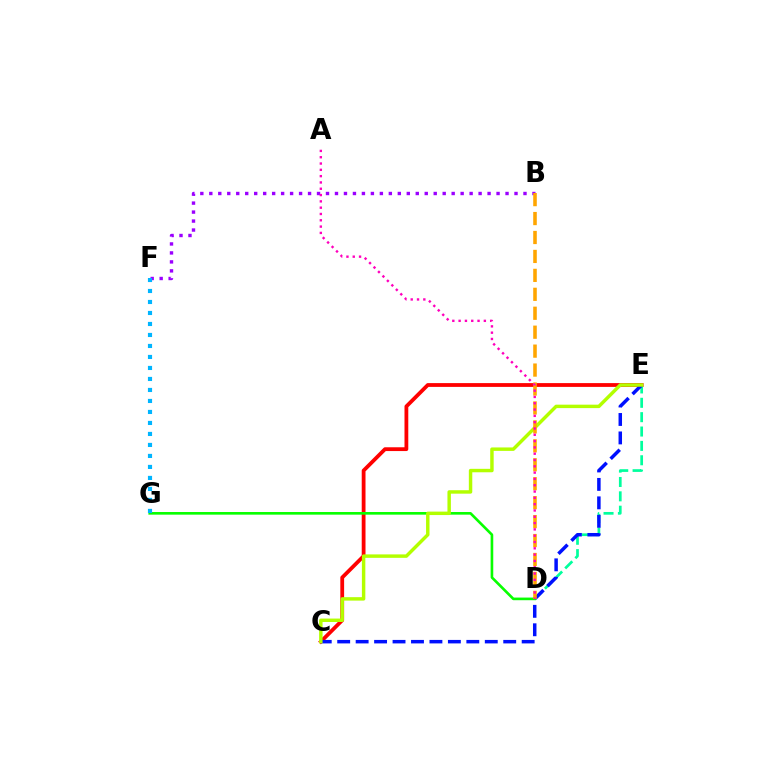{('C', 'E'): [{'color': '#ff0000', 'line_style': 'solid', 'thickness': 2.73}, {'color': '#0010ff', 'line_style': 'dashed', 'thickness': 2.51}, {'color': '#b3ff00', 'line_style': 'solid', 'thickness': 2.48}], ('D', 'E'): [{'color': '#00ff9d', 'line_style': 'dashed', 'thickness': 1.95}], ('D', 'G'): [{'color': '#08ff00', 'line_style': 'solid', 'thickness': 1.9}], ('B', 'F'): [{'color': '#9b00ff', 'line_style': 'dotted', 'thickness': 2.44}], ('F', 'G'): [{'color': '#00b5ff', 'line_style': 'dotted', 'thickness': 2.99}], ('B', 'D'): [{'color': '#ffa500', 'line_style': 'dashed', 'thickness': 2.57}], ('A', 'D'): [{'color': '#ff00bd', 'line_style': 'dotted', 'thickness': 1.71}]}